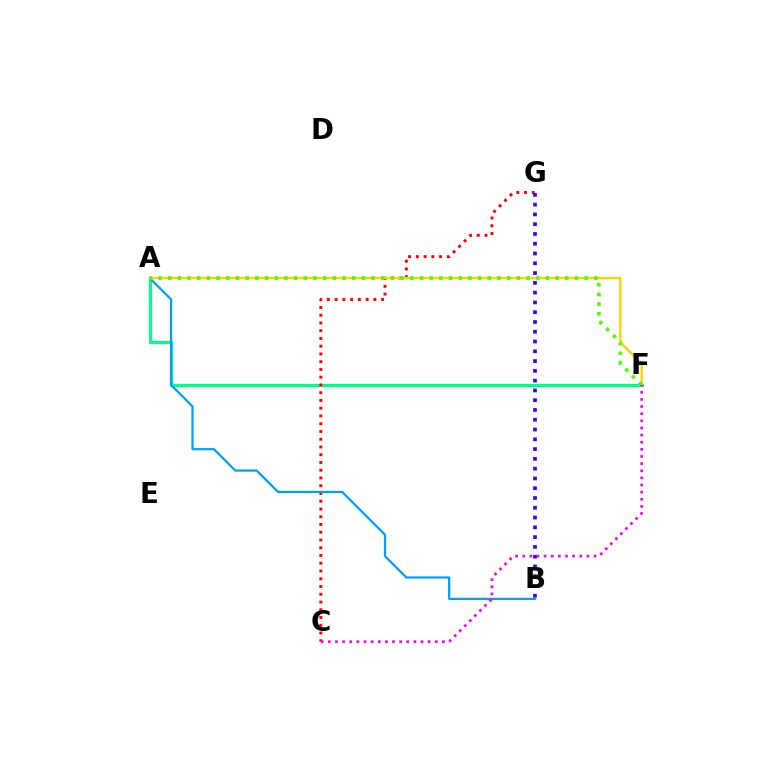{('A', 'F'): [{'color': '#00ff86', 'line_style': 'solid', 'thickness': 2.28}, {'color': '#ffd500', 'line_style': 'solid', 'thickness': 1.7}, {'color': '#4fff00', 'line_style': 'dotted', 'thickness': 2.63}], ('C', 'G'): [{'color': '#ff0000', 'line_style': 'dotted', 'thickness': 2.11}], ('A', 'B'): [{'color': '#009eff', 'line_style': 'solid', 'thickness': 1.59}], ('C', 'F'): [{'color': '#ff00ed', 'line_style': 'dotted', 'thickness': 1.94}], ('B', 'G'): [{'color': '#3700ff', 'line_style': 'dotted', 'thickness': 2.66}]}